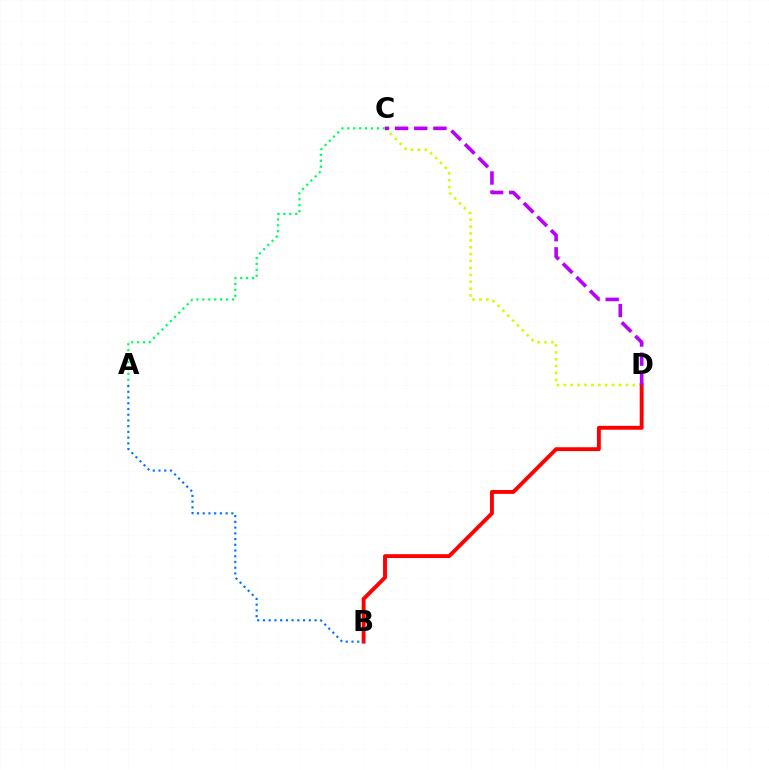{('A', 'C'): [{'color': '#00ff5c', 'line_style': 'dotted', 'thickness': 1.61}], ('C', 'D'): [{'color': '#d1ff00', 'line_style': 'dotted', 'thickness': 1.87}, {'color': '#b900ff', 'line_style': 'dashed', 'thickness': 2.6}], ('B', 'D'): [{'color': '#ff0000', 'line_style': 'solid', 'thickness': 2.8}], ('A', 'B'): [{'color': '#0074ff', 'line_style': 'dotted', 'thickness': 1.56}]}